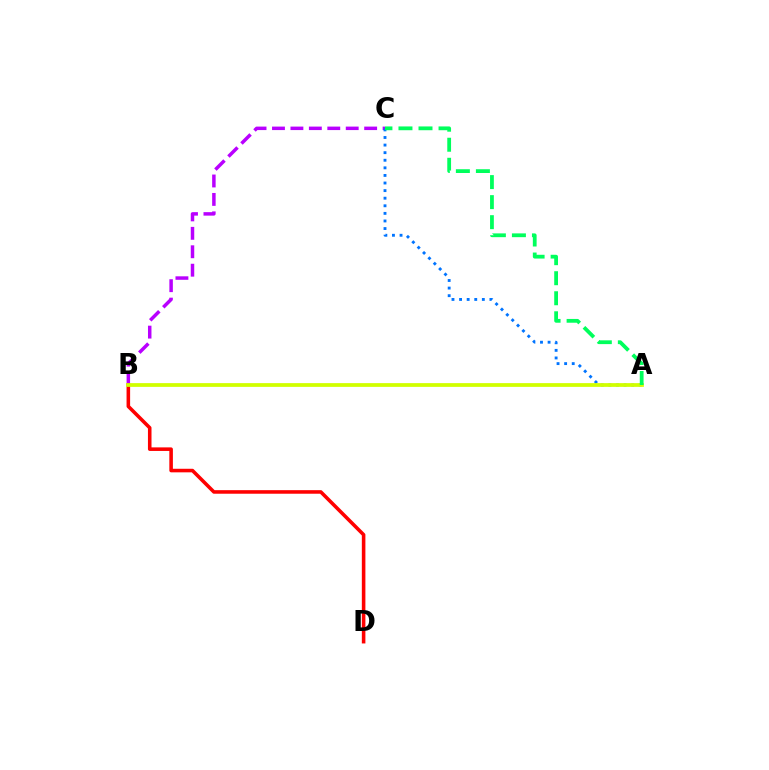{('B', 'C'): [{'color': '#b900ff', 'line_style': 'dashed', 'thickness': 2.5}], ('A', 'C'): [{'color': '#0074ff', 'line_style': 'dotted', 'thickness': 2.06}, {'color': '#00ff5c', 'line_style': 'dashed', 'thickness': 2.72}], ('B', 'D'): [{'color': '#ff0000', 'line_style': 'solid', 'thickness': 2.57}], ('A', 'B'): [{'color': '#d1ff00', 'line_style': 'solid', 'thickness': 2.7}]}